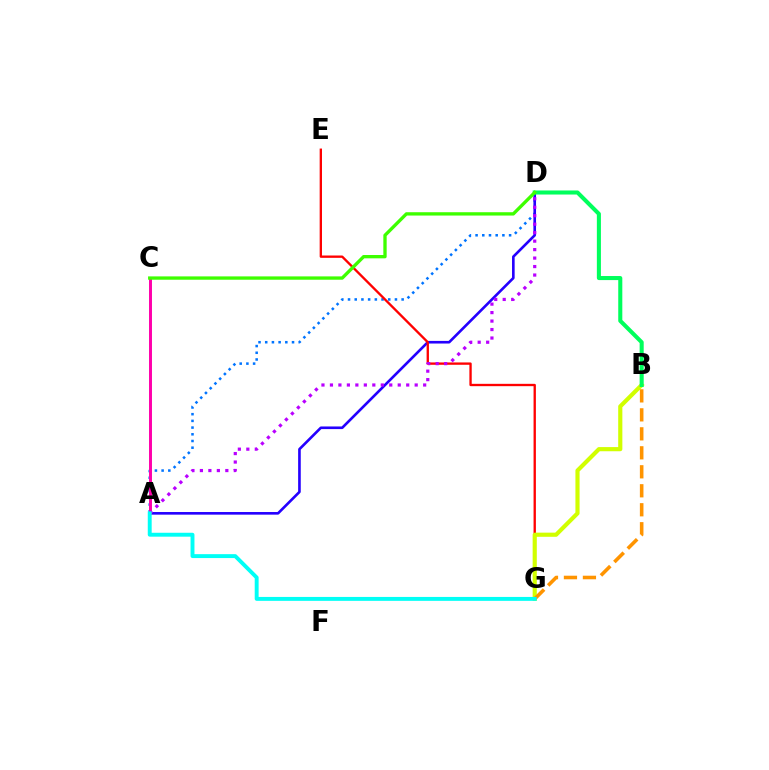{('A', 'D'): [{'color': '#0074ff', 'line_style': 'dotted', 'thickness': 1.82}, {'color': '#2500ff', 'line_style': 'solid', 'thickness': 1.89}, {'color': '#b900ff', 'line_style': 'dotted', 'thickness': 2.3}], ('E', 'G'): [{'color': '#ff0000', 'line_style': 'solid', 'thickness': 1.68}], ('A', 'C'): [{'color': '#ff00ac', 'line_style': 'solid', 'thickness': 2.13}], ('B', 'G'): [{'color': '#d1ff00', 'line_style': 'solid', 'thickness': 2.99}, {'color': '#ff9400', 'line_style': 'dashed', 'thickness': 2.58}], ('B', 'D'): [{'color': '#00ff5c', 'line_style': 'solid', 'thickness': 2.93}], ('A', 'G'): [{'color': '#00fff6', 'line_style': 'solid', 'thickness': 2.82}], ('C', 'D'): [{'color': '#3dff00', 'line_style': 'solid', 'thickness': 2.4}]}